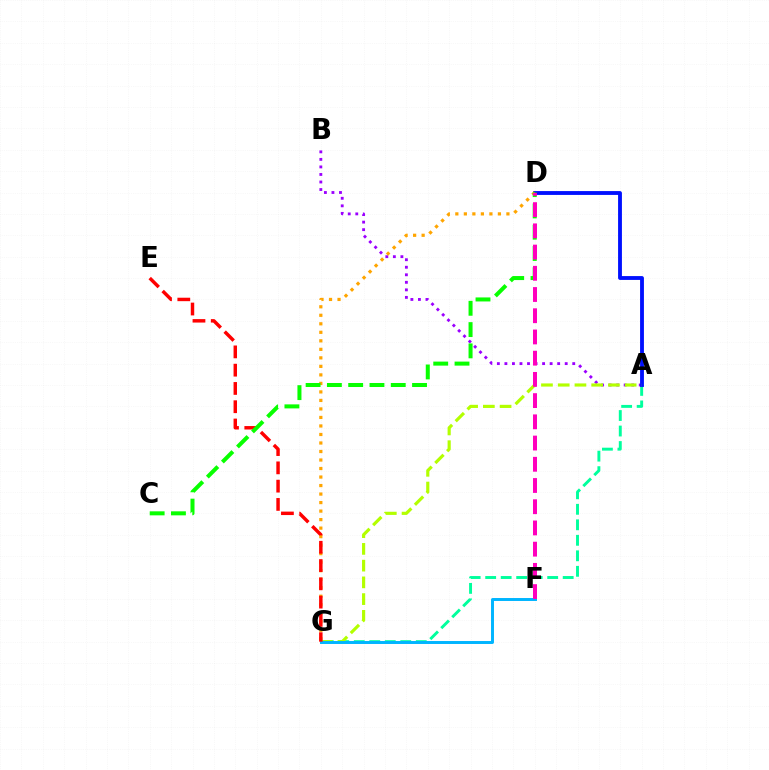{('A', 'G'): [{'color': '#00ff9d', 'line_style': 'dashed', 'thickness': 2.11}, {'color': '#b3ff00', 'line_style': 'dashed', 'thickness': 2.27}], ('A', 'B'): [{'color': '#9b00ff', 'line_style': 'dotted', 'thickness': 2.05}], ('A', 'D'): [{'color': '#0010ff', 'line_style': 'solid', 'thickness': 2.77}], ('F', 'G'): [{'color': '#00b5ff', 'line_style': 'solid', 'thickness': 2.13}], ('D', 'G'): [{'color': '#ffa500', 'line_style': 'dotted', 'thickness': 2.31}], ('E', 'G'): [{'color': '#ff0000', 'line_style': 'dashed', 'thickness': 2.48}], ('C', 'D'): [{'color': '#08ff00', 'line_style': 'dashed', 'thickness': 2.89}], ('D', 'F'): [{'color': '#ff00bd', 'line_style': 'dashed', 'thickness': 2.88}]}